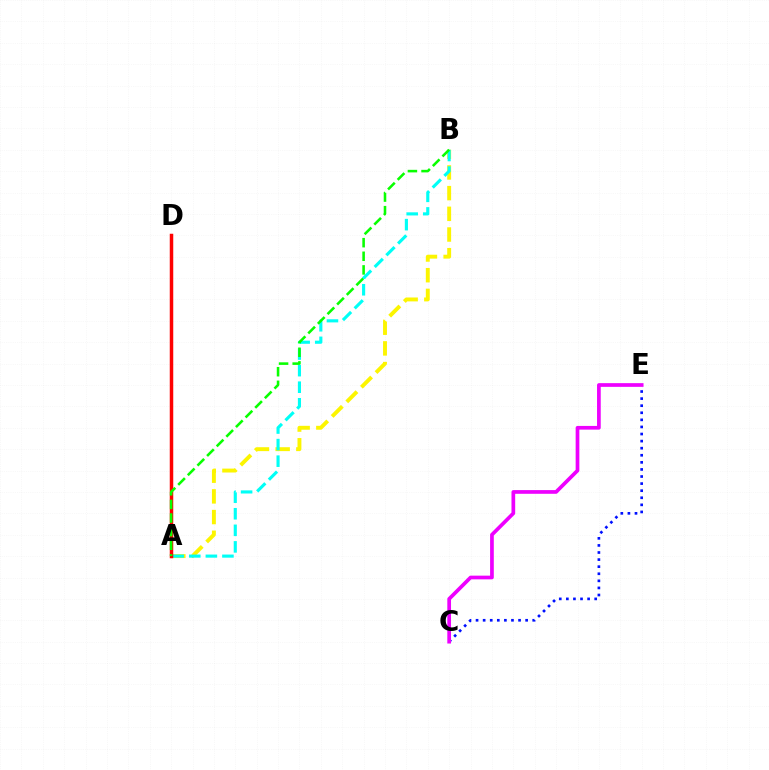{('C', 'E'): [{'color': '#0010ff', 'line_style': 'dotted', 'thickness': 1.92}, {'color': '#ee00ff', 'line_style': 'solid', 'thickness': 2.67}], ('A', 'B'): [{'color': '#fcf500', 'line_style': 'dashed', 'thickness': 2.81}, {'color': '#00fff6', 'line_style': 'dashed', 'thickness': 2.25}, {'color': '#08ff00', 'line_style': 'dashed', 'thickness': 1.85}], ('A', 'D'): [{'color': '#ff0000', 'line_style': 'solid', 'thickness': 2.52}]}